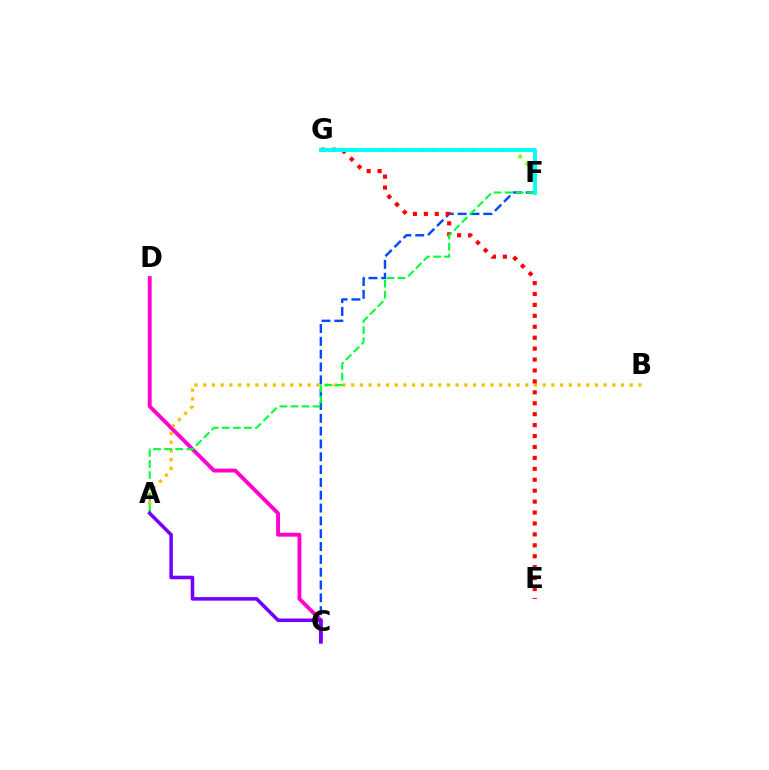{('F', 'G'): [{'color': '#84ff00', 'line_style': 'dotted', 'thickness': 2.72}, {'color': '#00fff6', 'line_style': 'solid', 'thickness': 2.8}], ('C', 'D'): [{'color': '#ff00cf', 'line_style': 'solid', 'thickness': 2.78}], ('A', 'B'): [{'color': '#ffbd00', 'line_style': 'dotted', 'thickness': 2.36}], ('C', 'F'): [{'color': '#004bff', 'line_style': 'dashed', 'thickness': 1.74}], ('E', 'G'): [{'color': '#ff0000', 'line_style': 'dotted', 'thickness': 2.97}], ('A', 'F'): [{'color': '#00ff39', 'line_style': 'dashed', 'thickness': 1.5}], ('A', 'C'): [{'color': '#7200ff', 'line_style': 'solid', 'thickness': 2.56}]}